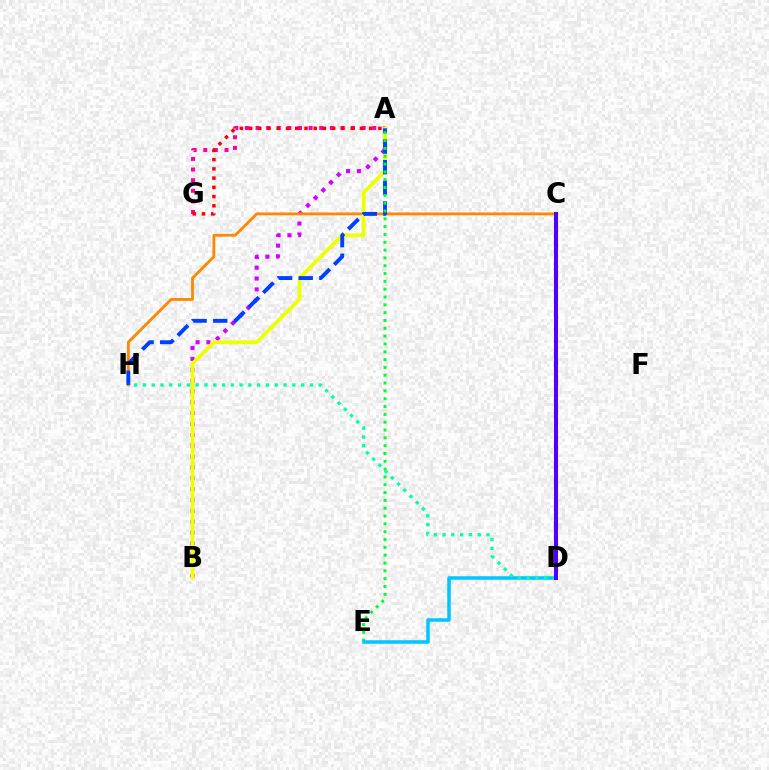{('C', 'D'): [{'color': '#66ff00', 'line_style': 'solid', 'thickness': 2.6}, {'color': '#4f00ff', 'line_style': 'solid', 'thickness': 2.92}], ('A', 'B'): [{'color': '#d600ff', 'line_style': 'dotted', 'thickness': 2.95}, {'color': '#eeff00', 'line_style': 'solid', 'thickness': 2.68}], ('C', 'H'): [{'color': '#ff8800', 'line_style': 'solid', 'thickness': 2.03}], ('A', 'G'): [{'color': '#ff00a0', 'line_style': 'dotted', 'thickness': 2.88}, {'color': '#ff0000', 'line_style': 'dotted', 'thickness': 2.51}], ('A', 'H'): [{'color': '#003fff', 'line_style': 'dashed', 'thickness': 2.8}], ('A', 'E'): [{'color': '#00ff27', 'line_style': 'dotted', 'thickness': 2.13}], ('D', 'E'): [{'color': '#00c7ff', 'line_style': 'solid', 'thickness': 2.54}], ('D', 'H'): [{'color': '#00ffaf', 'line_style': 'dotted', 'thickness': 2.39}]}